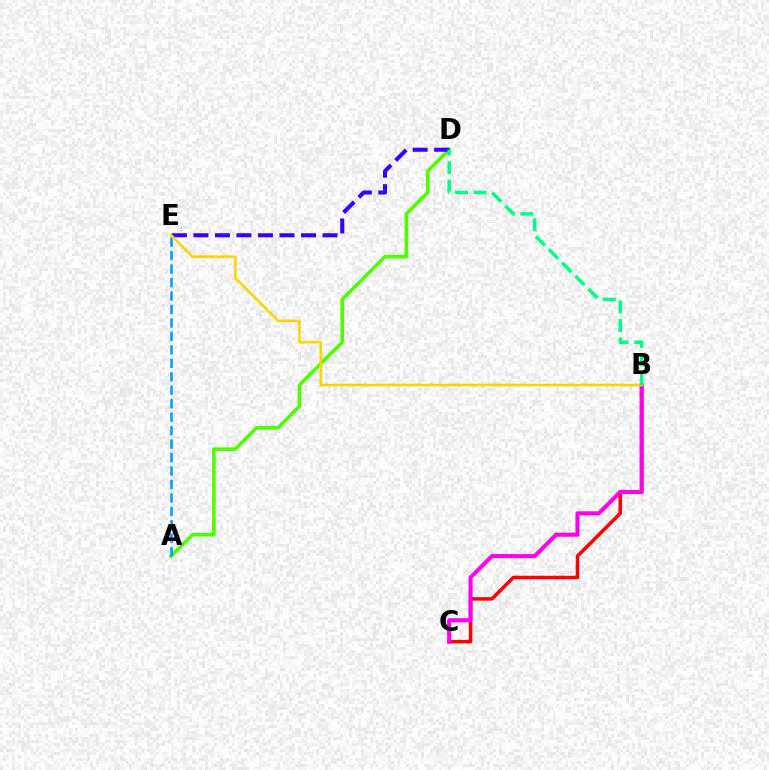{('B', 'C'): [{'color': '#ff0000', 'line_style': 'solid', 'thickness': 2.54}, {'color': '#ff00ed', 'line_style': 'solid', 'thickness': 2.93}], ('A', 'D'): [{'color': '#4fff00', 'line_style': 'solid', 'thickness': 2.6}], ('A', 'E'): [{'color': '#009eff', 'line_style': 'dashed', 'thickness': 1.83}], ('D', 'E'): [{'color': '#3700ff', 'line_style': 'dashed', 'thickness': 2.92}], ('B', 'E'): [{'color': '#ffd500', 'line_style': 'solid', 'thickness': 1.88}], ('B', 'D'): [{'color': '#00ff86', 'line_style': 'dashed', 'thickness': 2.53}]}